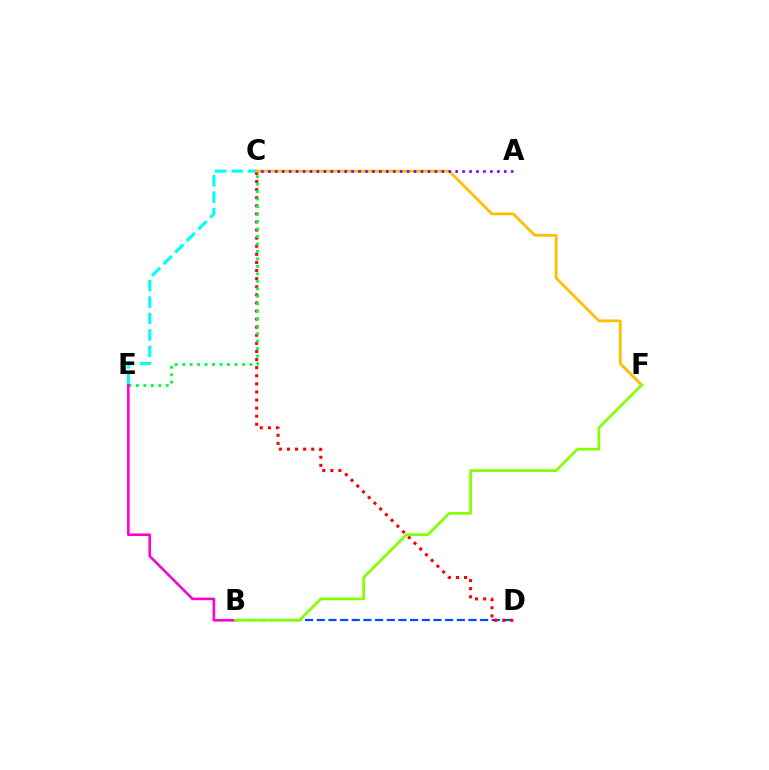{('C', 'E'): [{'color': '#00fff6', 'line_style': 'dashed', 'thickness': 2.23}, {'color': '#00ff39', 'line_style': 'dotted', 'thickness': 2.03}], ('B', 'D'): [{'color': '#004bff', 'line_style': 'dashed', 'thickness': 1.59}], ('C', 'D'): [{'color': '#ff0000', 'line_style': 'dotted', 'thickness': 2.2}], ('C', 'F'): [{'color': '#ffbd00', 'line_style': 'solid', 'thickness': 1.98}], ('B', 'E'): [{'color': '#ff00cf', 'line_style': 'solid', 'thickness': 1.87}], ('A', 'C'): [{'color': '#7200ff', 'line_style': 'dotted', 'thickness': 1.89}], ('B', 'F'): [{'color': '#84ff00', 'line_style': 'solid', 'thickness': 1.96}]}